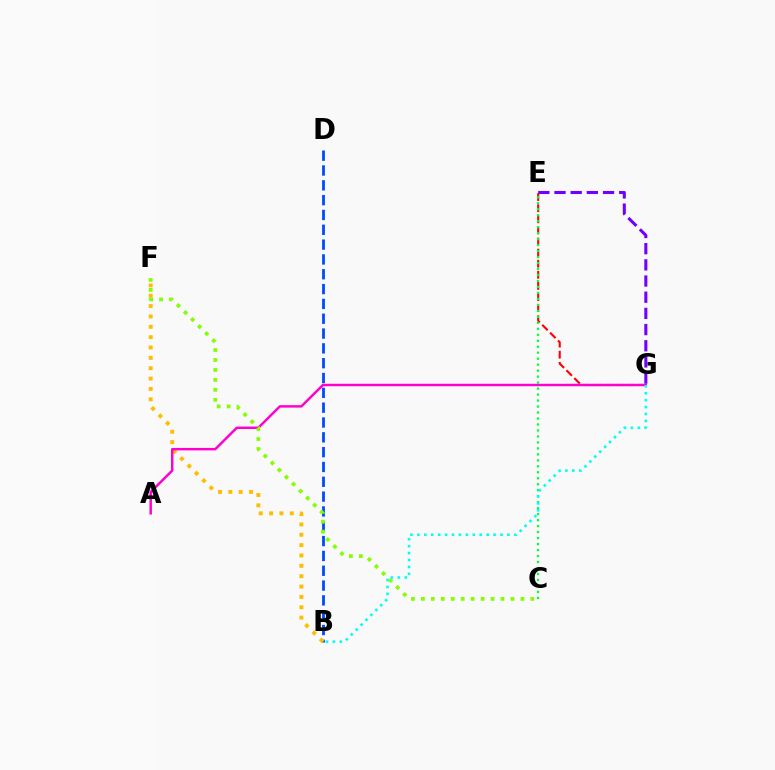{('B', 'D'): [{'color': '#004bff', 'line_style': 'dashed', 'thickness': 2.01}], ('E', 'G'): [{'color': '#ff0000', 'line_style': 'dashed', 'thickness': 1.51}, {'color': '#7200ff', 'line_style': 'dashed', 'thickness': 2.2}], ('B', 'F'): [{'color': '#ffbd00', 'line_style': 'dotted', 'thickness': 2.81}], ('A', 'G'): [{'color': '#ff00cf', 'line_style': 'solid', 'thickness': 1.77}], ('C', 'F'): [{'color': '#84ff00', 'line_style': 'dotted', 'thickness': 2.71}], ('C', 'E'): [{'color': '#00ff39', 'line_style': 'dotted', 'thickness': 1.62}], ('B', 'G'): [{'color': '#00fff6', 'line_style': 'dotted', 'thickness': 1.88}]}